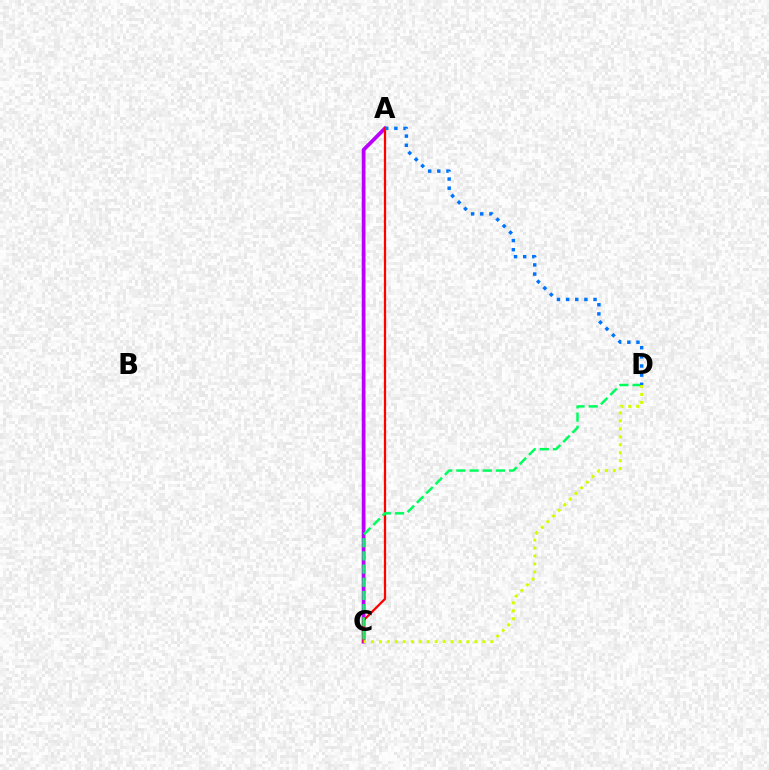{('A', 'C'): [{'color': '#b900ff', 'line_style': 'solid', 'thickness': 2.7}, {'color': '#ff0000', 'line_style': 'solid', 'thickness': 1.63}], ('C', 'D'): [{'color': '#00ff5c', 'line_style': 'dashed', 'thickness': 1.79}, {'color': '#d1ff00', 'line_style': 'dotted', 'thickness': 2.16}], ('A', 'D'): [{'color': '#0074ff', 'line_style': 'dotted', 'thickness': 2.49}]}